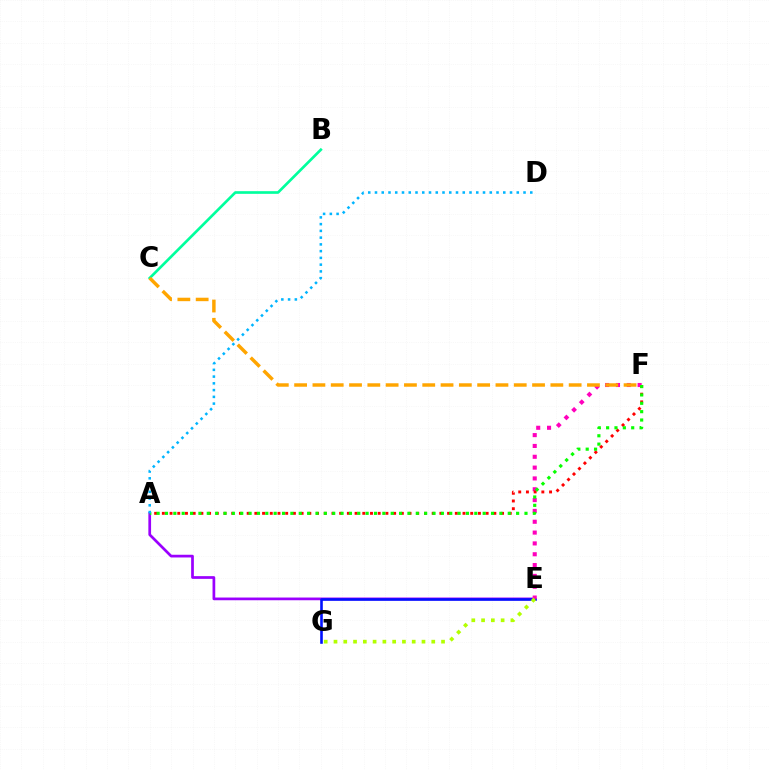{('B', 'C'): [{'color': '#00ff9d', 'line_style': 'solid', 'thickness': 1.92}], ('A', 'E'): [{'color': '#9b00ff', 'line_style': 'solid', 'thickness': 1.95}], ('E', 'G'): [{'color': '#0010ff', 'line_style': 'solid', 'thickness': 1.88}, {'color': '#b3ff00', 'line_style': 'dotted', 'thickness': 2.66}], ('E', 'F'): [{'color': '#ff00bd', 'line_style': 'dotted', 'thickness': 2.94}], ('A', 'F'): [{'color': '#ff0000', 'line_style': 'dotted', 'thickness': 2.09}, {'color': '#08ff00', 'line_style': 'dotted', 'thickness': 2.27}], ('C', 'F'): [{'color': '#ffa500', 'line_style': 'dashed', 'thickness': 2.49}], ('A', 'D'): [{'color': '#00b5ff', 'line_style': 'dotted', 'thickness': 1.83}]}